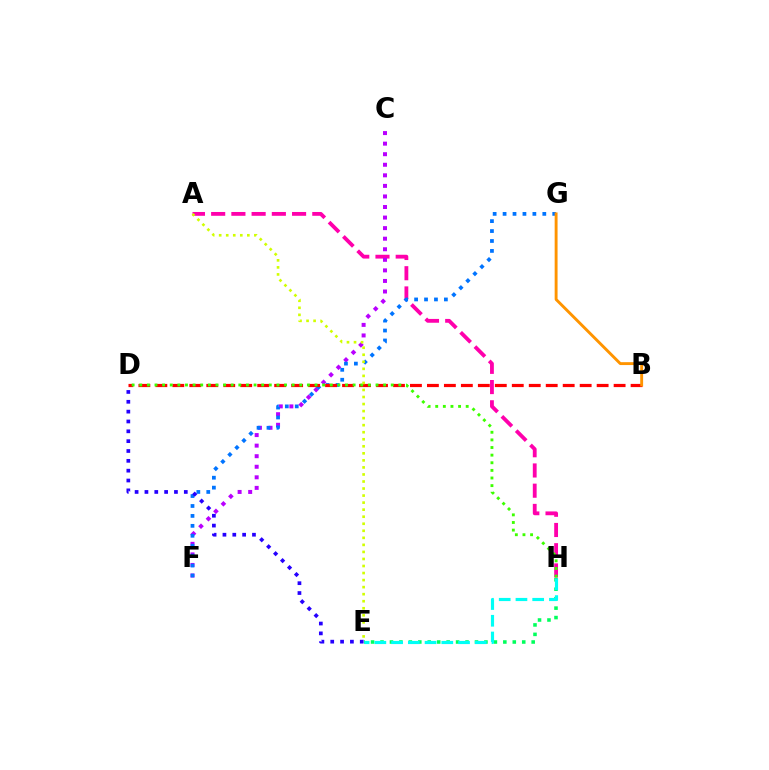{('E', 'H'): [{'color': '#00ff5c', 'line_style': 'dotted', 'thickness': 2.57}, {'color': '#00fff6', 'line_style': 'dashed', 'thickness': 2.27}], ('A', 'H'): [{'color': '#ff00ac', 'line_style': 'dashed', 'thickness': 2.75}], ('C', 'F'): [{'color': '#b900ff', 'line_style': 'dotted', 'thickness': 2.87}], ('F', 'G'): [{'color': '#0074ff', 'line_style': 'dotted', 'thickness': 2.7}], ('D', 'E'): [{'color': '#2500ff', 'line_style': 'dotted', 'thickness': 2.67}], ('B', 'D'): [{'color': '#ff0000', 'line_style': 'dashed', 'thickness': 2.31}], ('D', 'H'): [{'color': '#3dff00', 'line_style': 'dotted', 'thickness': 2.07}], ('A', 'E'): [{'color': '#d1ff00', 'line_style': 'dotted', 'thickness': 1.91}], ('B', 'G'): [{'color': '#ff9400', 'line_style': 'solid', 'thickness': 2.08}]}